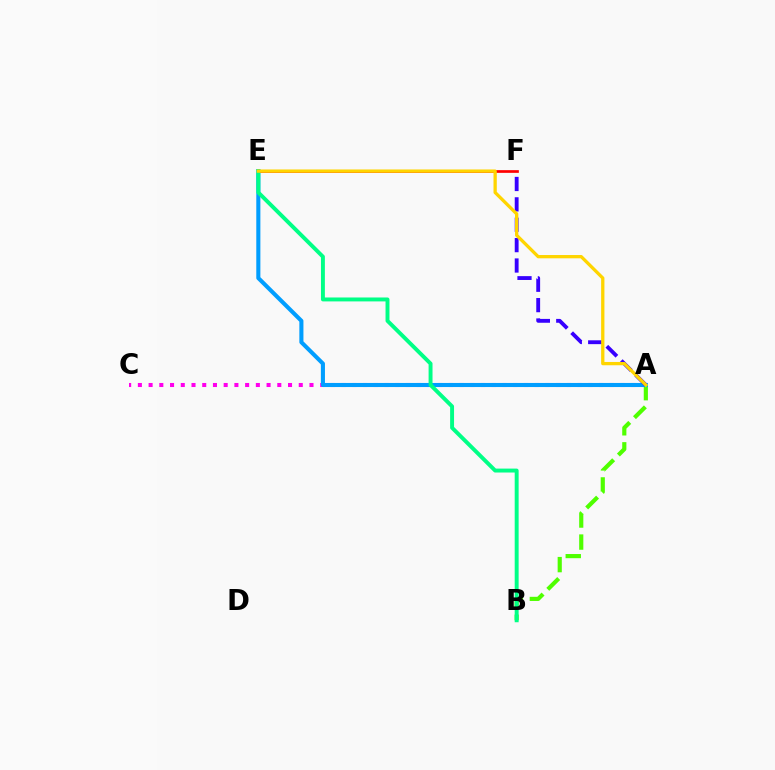{('A', 'B'): [{'color': '#4fff00', 'line_style': 'dashed', 'thickness': 2.99}], ('A', 'C'): [{'color': '#ff00ed', 'line_style': 'dotted', 'thickness': 2.91}], ('A', 'E'): [{'color': '#009eff', 'line_style': 'solid', 'thickness': 2.94}, {'color': '#ffd500', 'line_style': 'solid', 'thickness': 2.37}], ('E', 'F'): [{'color': '#ff0000', 'line_style': 'solid', 'thickness': 1.94}], ('B', 'E'): [{'color': '#00ff86', 'line_style': 'solid', 'thickness': 2.83}], ('A', 'F'): [{'color': '#3700ff', 'line_style': 'dashed', 'thickness': 2.77}]}